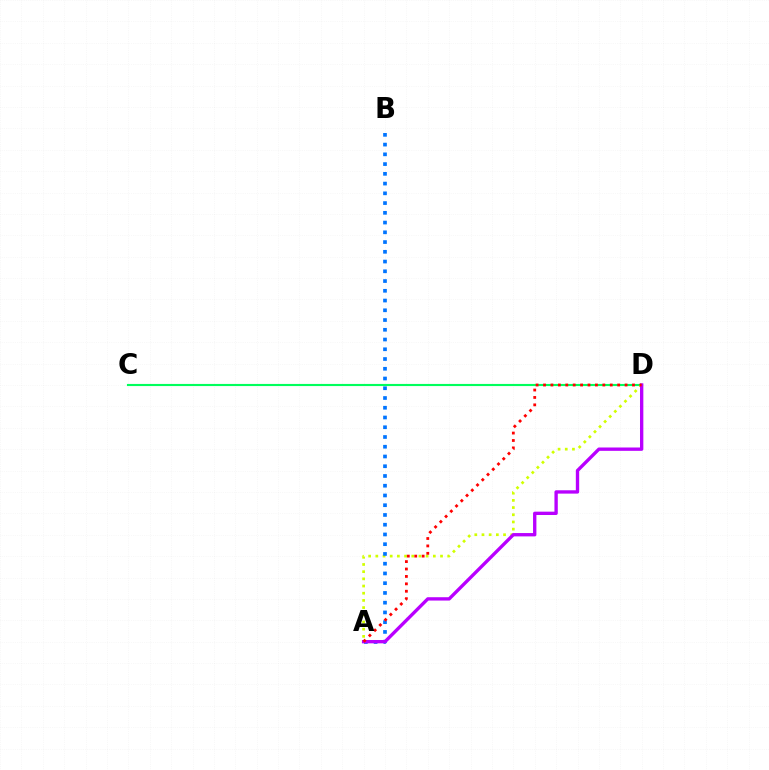{('C', 'D'): [{'color': '#00ff5c', 'line_style': 'solid', 'thickness': 1.53}], ('A', 'D'): [{'color': '#d1ff00', 'line_style': 'dotted', 'thickness': 1.95}, {'color': '#b900ff', 'line_style': 'solid', 'thickness': 2.41}, {'color': '#ff0000', 'line_style': 'dotted', 'thickness': 2.01}], ('A', 'B'): [{'color': '#0074ff', 'line_style': 'dotted', 'thickness': 2.65}]}